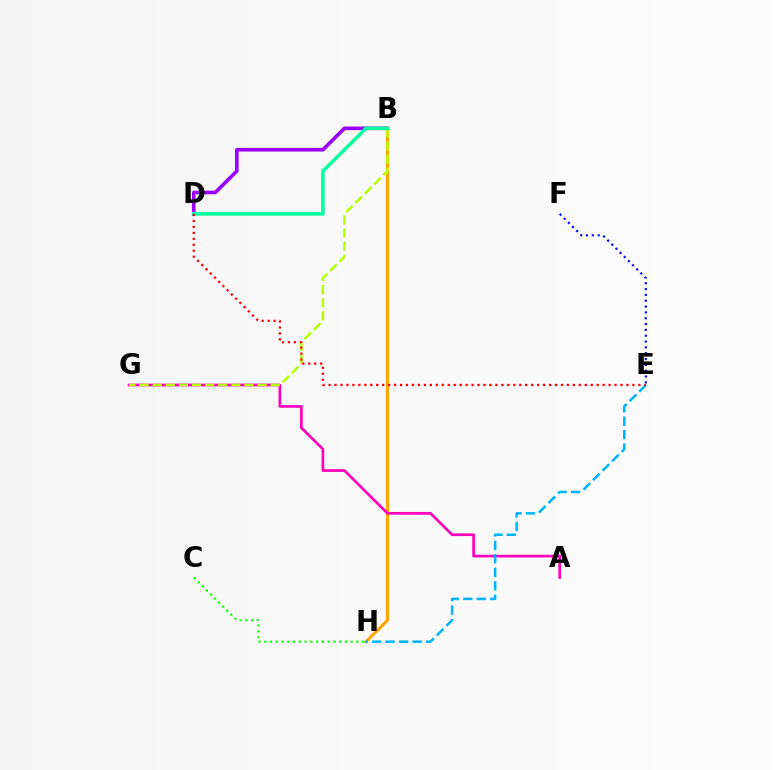{('B', 'D'): [{'color': '#9b00ff', 'line_style': 'solid', 'thickness': 2.61}, {'color': '#00ff9d', 'line_style': 'solid', 'thickness': 2.51}], ('B', 'H'): [{'color': '#ffa500', 'line_style': 'solid', 'thickness': 2.25}], ('A', 'G'): [{'color': '#ff00bd', 'line_style': 'solid', 'thickness': 1.95}], ('E', 'H'): [{'color': '#00b5ff', 'line_style': 'dashed', 'thickness': 1.83}], ('B', 'G'): [{'color': '#b3ff00', 'line_style': 'dashed', 'thickness': 1.78}], ('E', 'F'): [{'color': '#0010ff', 'line_style': 'dotted', 'thickness': 1.58}], ('D', 'E'): [{'color': '#ff0000', 'line_style': 'dotted', 'thickness': 1.62}], ('C', 'H'): [{'color': '#08ff00', 'line_style': 'dotted', 'thickness': 1.56}]}